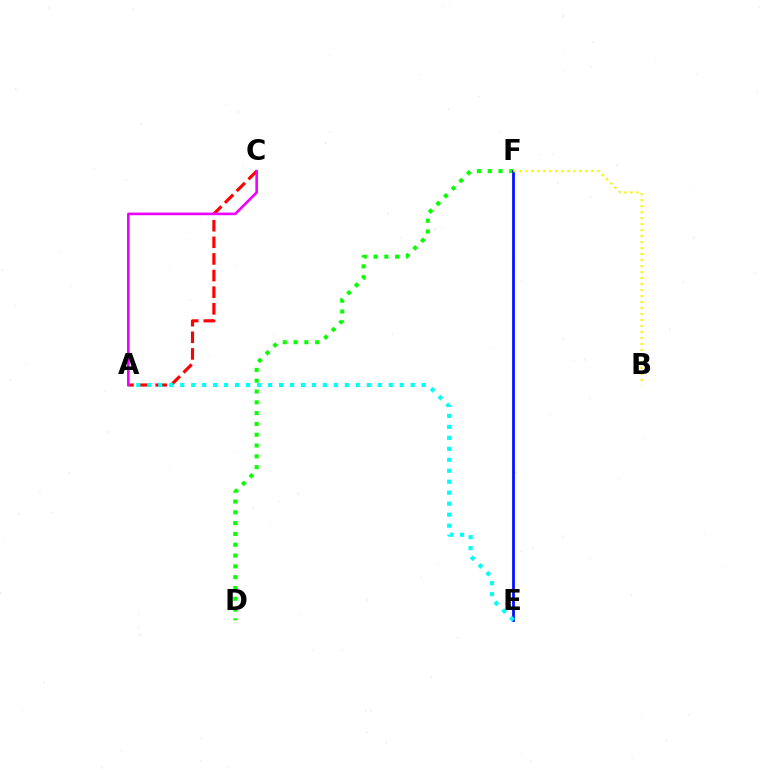{('D', 'F'): [{'color': '#08ff00', 'line_style': 'dotted', 'thickness': 2.94}], ('E', 'F'): [{'color': '#0010ff', 'line_style': 'solid', 'thickness': 1.97}], ('B', 'F'): [{'color': '#fcf500', 'line_style': 'dotted', 'thickness': 1.63}], ('A', 'C'): [{'color': '#ff0000', 'line_style': 'dashed', 'thickness': 2.26}, {'color': '#ee00ff', 'line_style': 'solid', 'thickness': 1.89}], ('A', 'E'): [{'color': '#00fff6', 'line_style': 'dotted', 'thickness': 2.98}]}